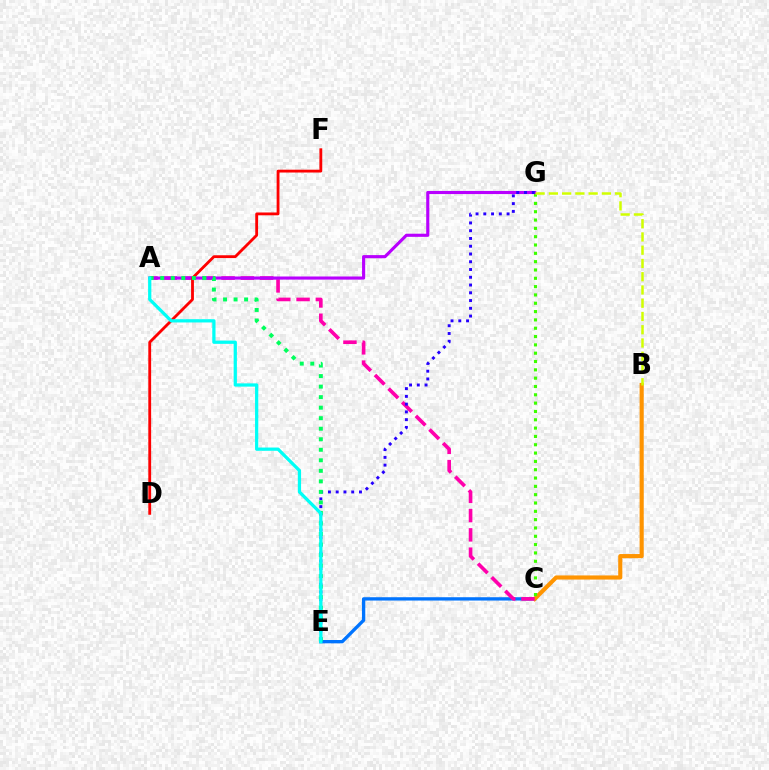{('C', 'E'): [{'color': '#0074ff', 'line_style': 'solid', 'thickness': 2.39}], ('B', 'C'): [{'color': '#ff9400', 'line_style': 'solid', 'thickness': 2.97}], ('A', 'C'): [{'color': '#ff00ac', 'line_style': 'dashed', 'thickness': 2.62}], ('C', 'G'): [{'color': '#3dff00', 'line_style': 'dotted', 'thickness': 2.26}], ('A', 'G'): [{'color': '#b900ff', 'line_style': 'solid', 'thickness': 2.25}], ('D', 'F'): [{'color': '#ff0000', 'line_style': 'solid', 'thickness': 2.03}], ('E', 'G'): [{'color': '#2500ff', 'line_style': 'dotted', 'thickness': 2.11}], ('B', 'G'): [{'color': '#d1ff00', 'line_style': 'dashed', 'thickness': 1.8}], ('A', 'E'): [{'color': '#00ff5c', 'line_style': 'dotted', 'thickness': 2.86}, {'color': '#00fff6', 'line_style': 'solid', 'thickness': 2.34}]}